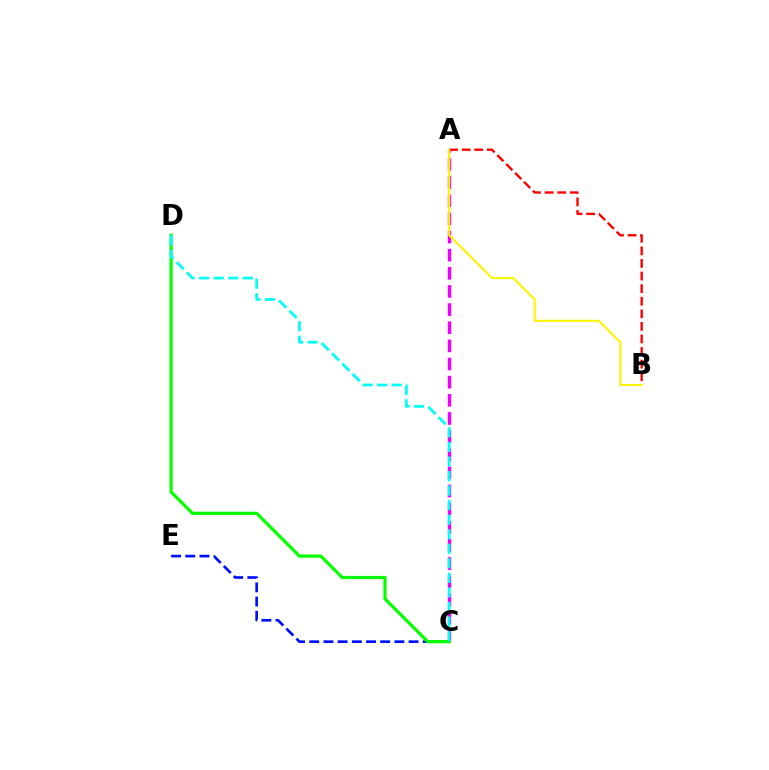{('A', 'B'): [{'color': '#ff0000', 'line_style': 'dashed', 'thickness': 1.71}, {'color': '#fcf500', 'line_style': 'solid', 'thickness': 1.51}], ('A', 'C'): [{'color': '#ee00ff', 'line_style': 'dashed', 'thickness': 2.46}], ('C', 'E'): [{'color': '#0010ff', 'line_style': 'dashed', 'thickness': 1.93}], ('C', 'D'): [{'color': '#08ff00', 'line_style': 'solid', 'thickness': 2.31}, {'color': '#00fff6', 'line_style': 'dashed', 'thickness': 1.98}]}